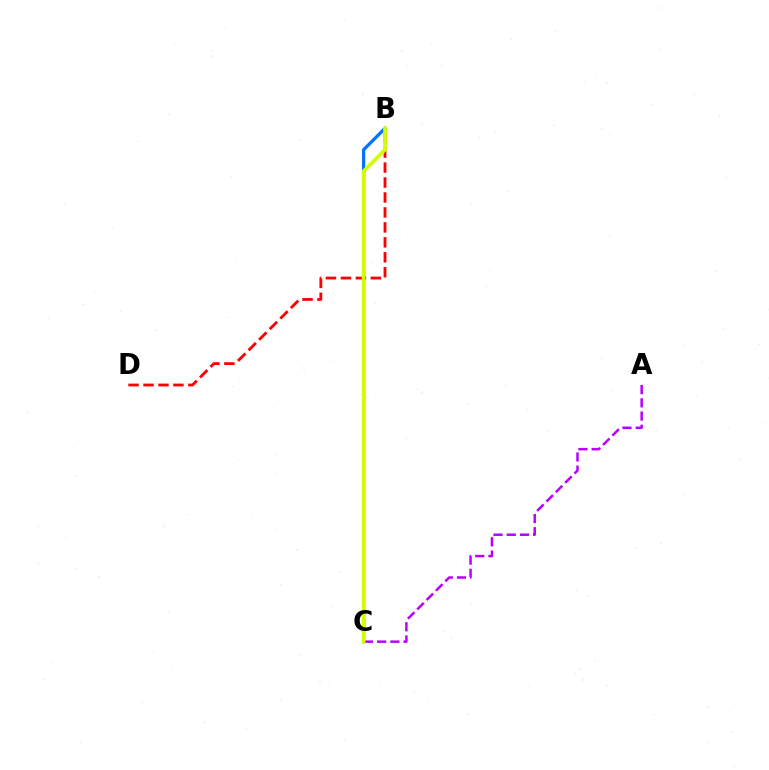{('A', 'C'): [{'color': '#b900ff', 'line_style': 'dashed', 'thickness': 1.8}], ('B', 'C'): [{'color': '#00ff5c', 'line_style': 'dashed', 'thickness': 1.74}, {'color': '#0074ff', 'line_style': 'solid', 'thickness': 2.33}, {'color': '#d1ff00', 'line_style': 'solid', 'thickness': 2.6}], ('B', 'D'): [{'color': '#ff0000', 'line_style': 'dashed', 'thickness': 2.03}]}